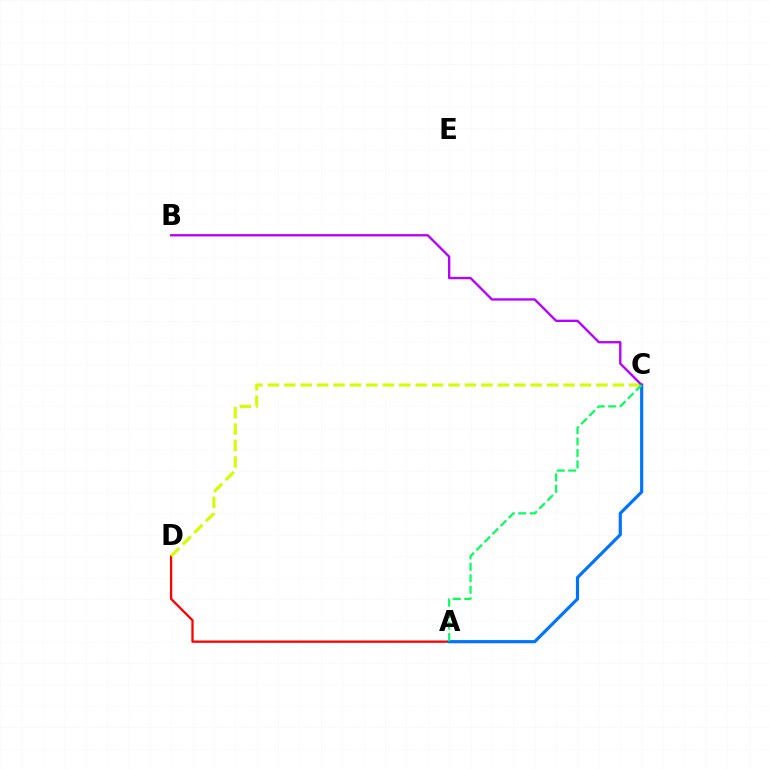{('A', 'D'): [{'color': '#ff0000', 'line_style': 'solid', 'thickness': 1.64}], ('A', 'C'): [{'color': '#0074ff', 'line_style': 'solid', 'thickness': 2.28}, {'color': '#00ff5c', 'line_style': 'dashed', 'thickness': 1.56}], ('C', 'D'): [{'color': '#d1ff00', 'line_style': 'dashed', 'thickness': 2.23}], ('B', 'C'): [{'color': '#b900ff', 'line_style': 'solid', 'thickness': 1.68}]}